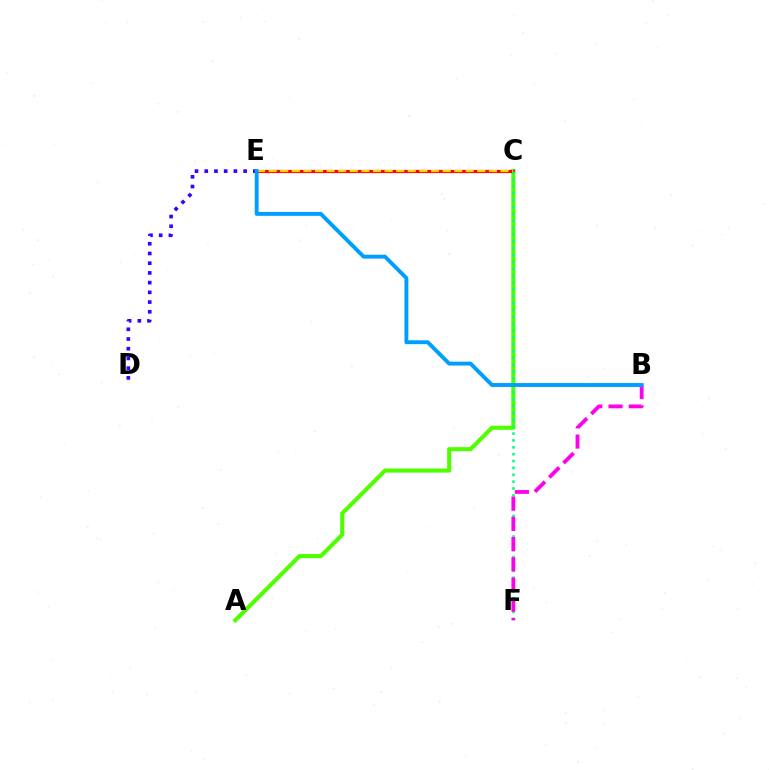{('A', 'C'): [{'color': '#4fff00', 'line_style': 'solid', 'thickness': 2.95}], ('C', 'E'): [{'color': '#ff0000', 'line_style': 'solid', 'thickness': 2.29}, {'color': '#ffd500', 'line_style': 'dashed', 'thickness': 1.58}], ('C', 'F'): [{'color': '#00ff86', 'line_style': 'dotted', 'thickness': 1.86}], ('D', 'E'): [{'color': '#3700ff', 'line_style': 'dotted', 'thickness': 2.64}], ('B', 'F'): [{'color': '#ff00ed', 'line_style': 'dashed', 'thickness': 2.75}], ('B', 'E'): [{'color': '#009eff', 'line_style': 'solid', 'thickness': 2.81}]}